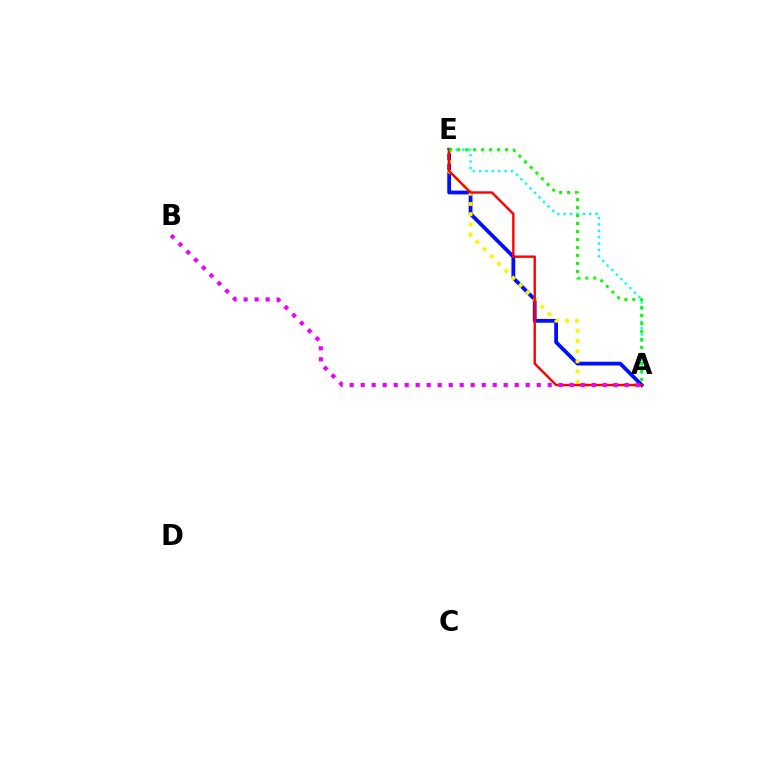{('A', 'E'): [{'color': '#00fff6', 'line_style': 'dotted', 'thickness': 1.74}, {'color': '#0010ff', 'line_style': 'solid', 'thickness': 2.73}, {'color': '#fcf500', 'line_style': 'dotted', 'thickness': 2.77}, {'color': '#ff0000', 'line_style': 'solid', 'thickness': 1.72}, {'color': '#08ff00', 'line_style': 'dotted', 'thickness': 2.17}], ('A', 'B'): [{'color': '#ee00ff', 'line_style': 'dotted', 'thickness': 2.99}]}